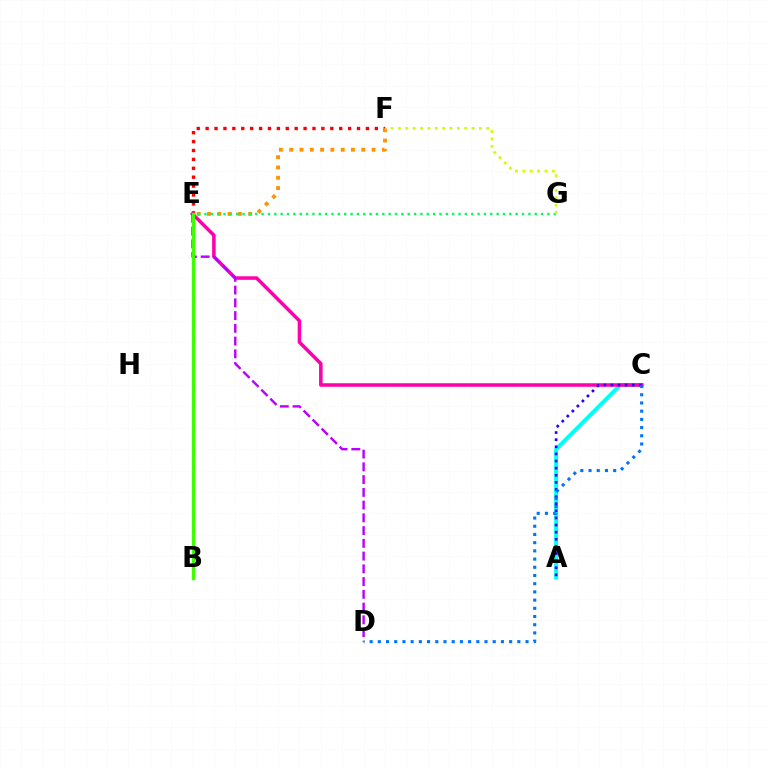{('A', 'C'): [{'color': '#00fff6', 'line_style': 'solid', 'thickness': 2.87}, {'color': '#2500ff', 'line_style': 'dotted', 'thickness': 1.93}], ('E', 'F'): [{'color': '#ff0000', 'line_style': 'dotted', 'thickness': 2.42}, {'color': '#ff9400', 'line_style': 'dotted', 'thickness': 2.8}], ('C', 'E'): [{'color': '#ff00ac', 'line_style': 'solid', 'thickness': 2.54}], ('E', 'G'): [{'color': '#00ff5c', 'line_style': 'dotted', 'thickness': 1.73}], ('F', 'G'): [{'color': '#d1ff00', 'line_style': 'dotted', 'thickness': 2.0}], ('C', 'D'): [{'color': '#0074ff', 'line_style': 'dotted', 'thickness': 2.23}], ('D', 'E'): [{'color': '#b900ff', 'line_style': 'dashed', 'thickness': 1.73}], ('B', 'E'): [{'color': '#3dff00', 'line_style': 'solid', 'thickness': 2.38}]}